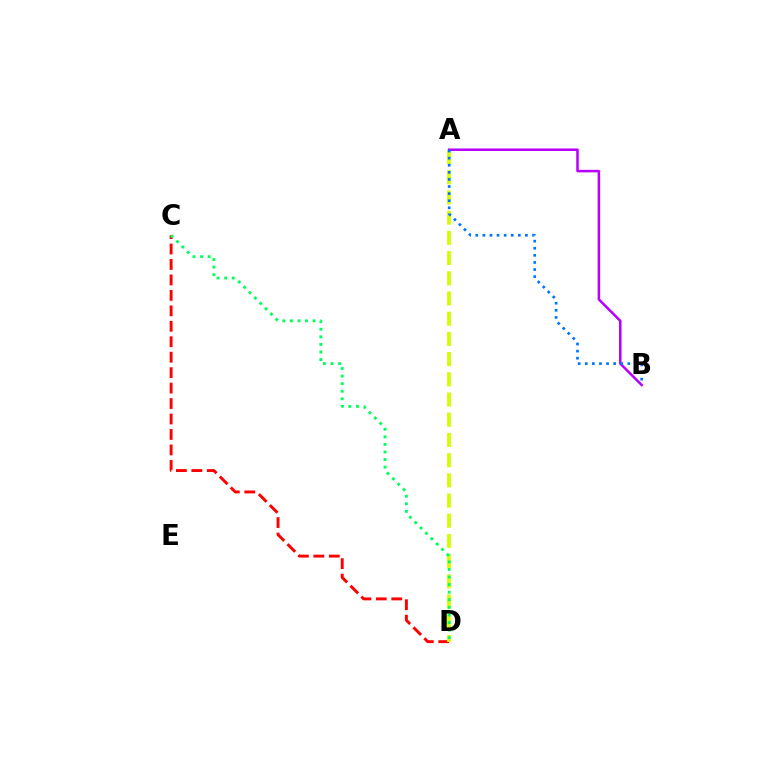{('C', 'D'): [{'color': '#ff0000', 'line_style': 'dashed', 'thickness': 2.1}, {'color': '#00ff5c', 'line_style': 'dotted', 'thickness': 2.06}], ('A', 'D'): [{'color': '#d1ff00', 'line_style': 'dashed', 'thickness': 2.75}], ('A', 'B'): [{'color': '#b900ff', 'line_style': 'solid', 'thickness': 1.82}, {'color': '#0074ff', 'line_style': 'dotted', 'thickness': 1.93}]}